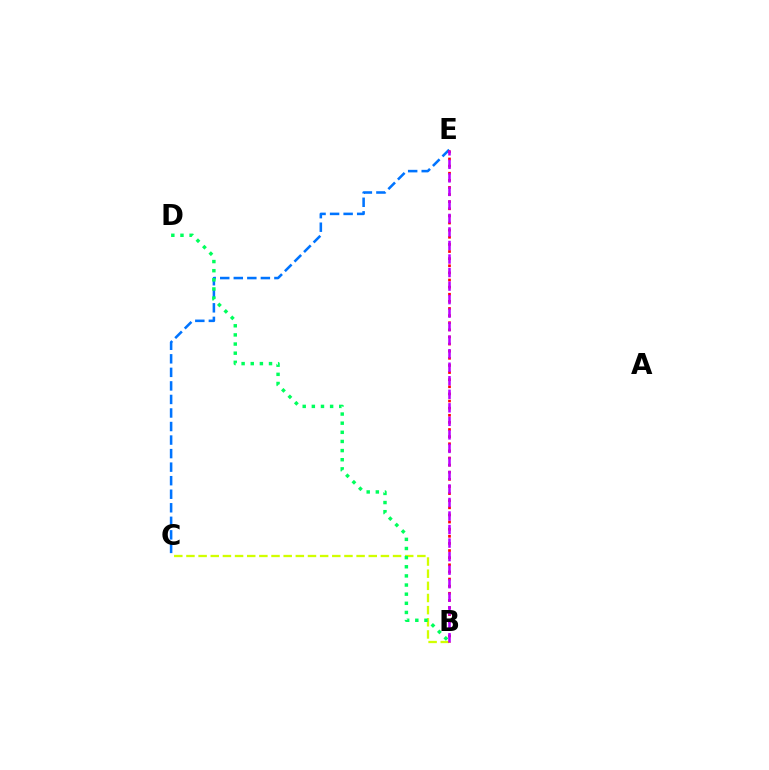{('B', 'C'): [{'color': '#d1ff00', 'line_style': 'dashed', 'thickness': 1.65}], ('C', 'E'): [{'color': '#0074ff', 'line_style': 'dashed', 'thickness': 1.84}], ('B', 'E'): [{'color': '#ff0000', 'line_style': 'dotted', 'thickness': 1.93}, {'color': '#b900ff', 'line_style': 'dashed', 'thickness': 1.84}], ('B', 'D'): [{'color': '#00ff5c', 'line_style': 'dotted', 'thickness': 2.48}]}